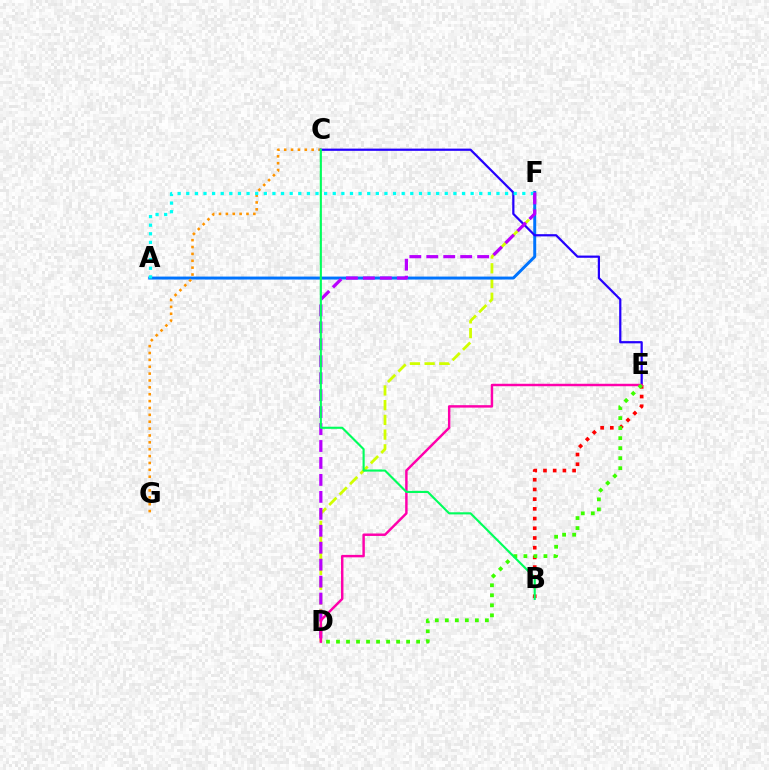{('D', 'F'): [{'color': '#d1ff00', 'line_style': 'dashed', 'thickness': 2.0}, {'color': '#b900ff', 'line_style': 'dashed', 'thickness': 2.3}], ('A', 'F'): [{'color': '#0074ff', 'line_style': 'solid', 'thickness': 2.13}, {'color': '#00fff6', 'line_style': 'dotted', 'thickness': 2.34}], ('C', 'G'): [{'color': '#ff9400', 'line_style': 'dotted', 'thickness': 1.87}], ('C', 'E'): [{'color': '#2500ff', 'line_style': 'solid', 'thickness': 1.6}], ('B', 'E'): [{'color': '#ff0000', 'line_style': 'dotted', 'thickness': 2.64}], ('D', 'E'): [{'color': '#ff00ac', 'line_style': 'solid', 'thickness': 1.76}, {'color': '#3dff00', 'line_style': 'dotted', 'thickness': 2.72}], ('B', 'C'): [{'color': '#00ff5c', 'line_style': 'solid', 'thickness': 1.53}]}